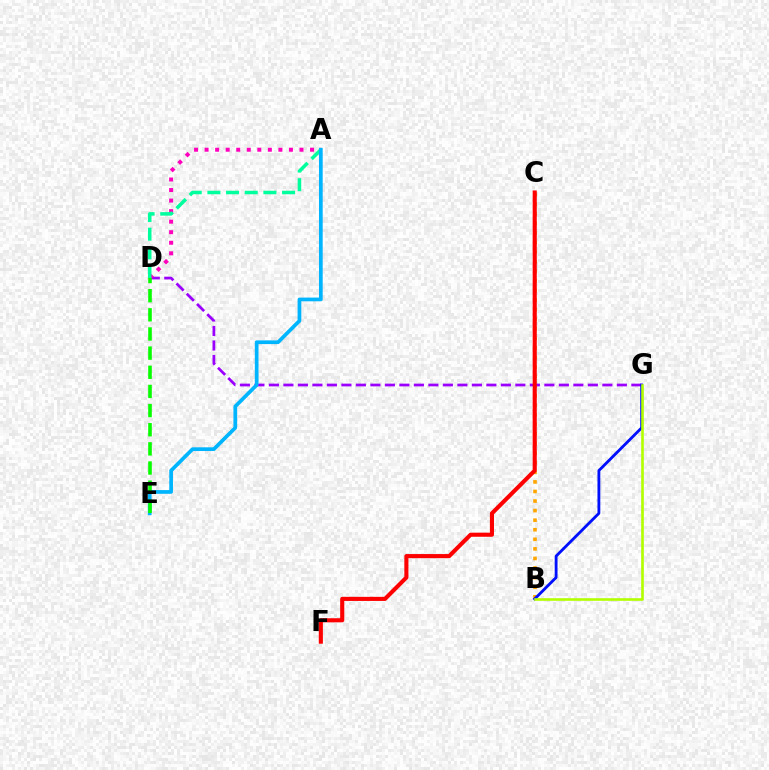{('B', 'C'): [{'color': '#ffa500', 'line_style': 'dotted', 'thickness': 2.6}], ('D', 'G'): [{'color': '#9b00ff', 'line_style': 'dashed', 'thickness': 1.97}], ('A', 'D'): [{'color': '#ff00bd', 'line_style': 'dotted', 'thickness': 2.86}, {'color': '#00ff9d', 'line_style': 'dashed', 'thickness': 2.54}], ('C', 'F'): [{'color': '#ff0000', 'line_style': 'solid', 'thickness': 2.95}], ('A', 'E'): [{'color': '#00b5ff', 'line_style': 'solid', 'thickness': 2.67}], ('B', 'G'): [{'color': '#0010ff', 'line_style': 'solid', 'thickness': 2.04}, {'color': '#b3ff00', 'line_style': 'solid', 'thickness': 1.88}], ('D', 'E'): [{'color': '#08ff00', 'line_style': 'dashed', 'thickness': 2.6}]}